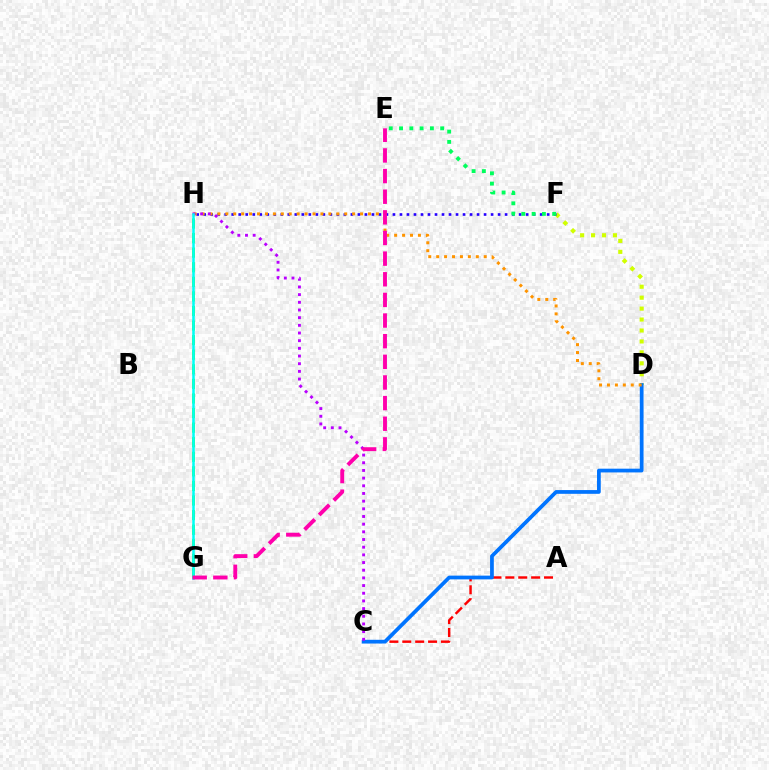{('A', 'C'): [{'color': '#ff0000', 'line_style': 'dashed', 'thickness': 1.75}], ('D', 'F'): [{'color': '#d1ff00', 'line_style': 'dotted', 'thickness': 2.97}], ('C', 'D'): [{'color': '#0074ff', 'line_style': 'solid', 'thickness': 2.7}], ('F', 'H'): [{'color': '#2500ff', 'line_style': 'dotted', 'thickness': 1.9}], ('G', 'H'): [{'color': '#3dff00', 'line_style': 'dashed', 'thickness': 1.98}, {'color': '#00fff6', 'line_style': 'solid', 'thickness': 1.82}], ('D', 'H'): [{'color': '#ff9400', 'line_style': 'dotted', 'thickness': 2.15}], ('C', 'H'): [{'color': '#b900ff', 'line_style': 'dotted', 'thickness': 2.09}], ('E', 'F'): [{'color': '#00ff5c', 'line_style': 'dotted', 'thickness': 2.79}], ('E', 'G'): [{'color': '#ff00ac', 'line_style': 'dashed', 'thickness': 2.8}]}